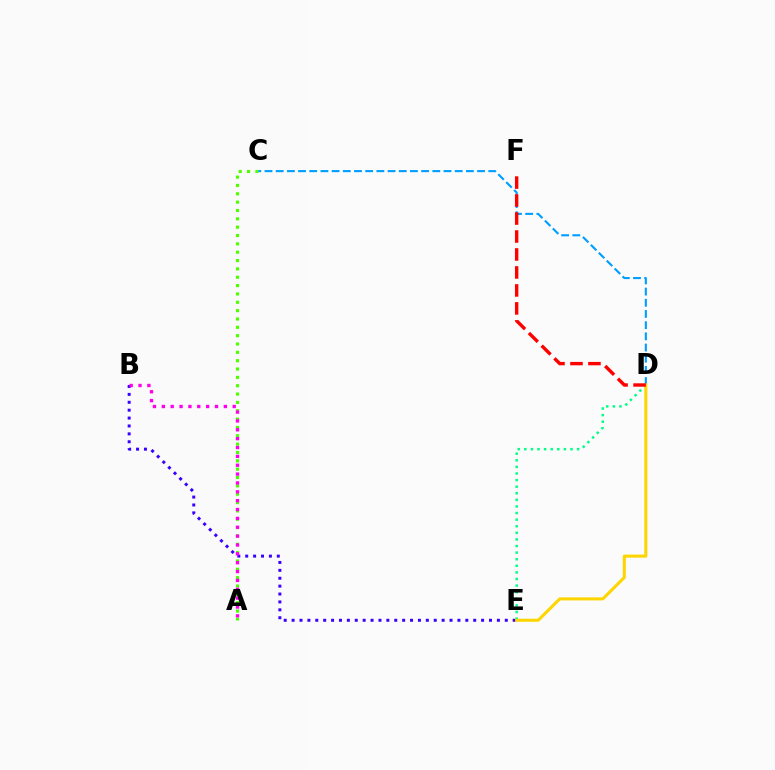{('D', 'E'): [{'color': '#00ff86', 'line_style': 'dotted', 'thickness': 1.79}, {'color': '#ffd500', 'line_style': 'solid', 'thickness': 2.19}], ('A', 'C'): [{'color': '#4fff00', 'line_style': 'dotted', 'thickness': 2.27}], ('C', 'D'): [{'color': '#009eff', 'line_style': 'dashed', 'thickness': 1.52}], ('B', 'E'): [{'color': '#3700ff', 'line_style': 'dotted', 'thickness': 2.15}], ('A', 'B'): [{'color': '#ff00ed', 'line_style': 'dotted', 'thickness': 2.41}], ('D', 'F'): [{'color': '#ff0000', 'line_style': 'dashed', 'thickness': 2.44}]}